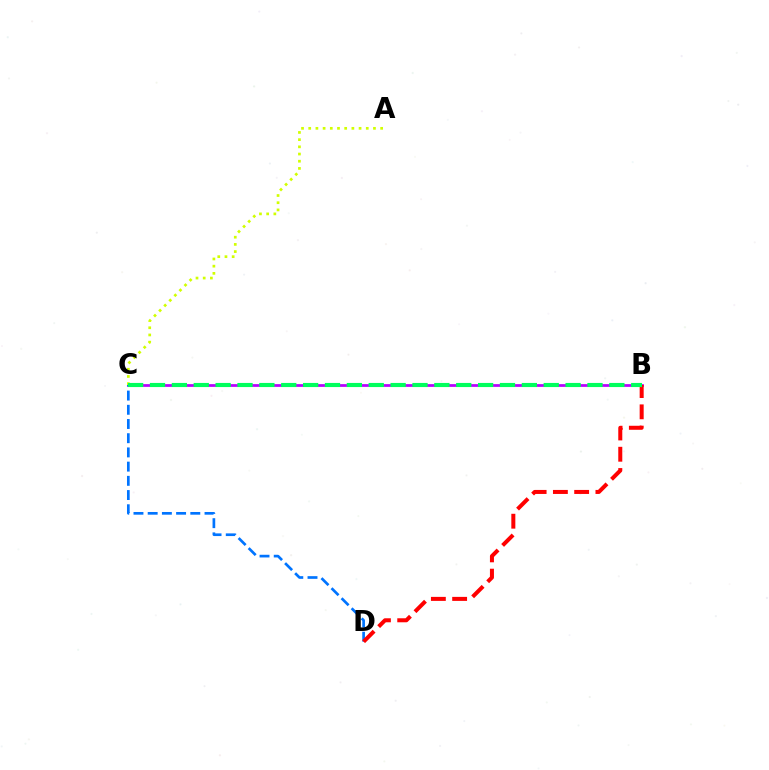{('B', 'C'): [{'color': '#b900ff', 'line_style': 'solid', 'thickness': 1.98}, {'color': '#00ff5c', 'line_style': 'dashed', 'thickness': 2.97}], ('C', 'D'): [{'color': '#0074ff', 'line_style': 'dashed', 'thickness': 1.93}], ('A', 'C'): [{'color': '#d1ff00', 'line_style': 'dotted', 'thickness': 1.95}], ('B', 'D'): [{'color': '#ff0000', 'line_style': 'dashed', 'thickness': 2.89}]}